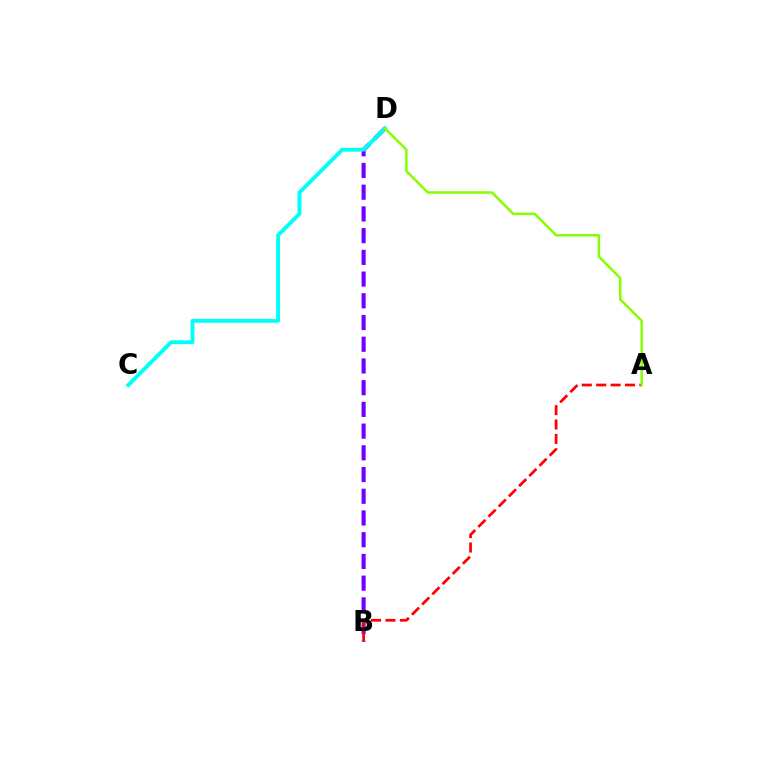{('B', 'D'): [{'color': '#7200ff', 'line_style': 'dashed', 'thickness': 2.95}], ('A', 'B'): [{'color': '#ff0000', 'line_style': 'dashed', 'thickness': 1.96}], ('C', 'D'): [{'color': '#00fff6', 'line_style': 'solid', 'thickness': 2.8}], ('A', 'D'): [{'color': '#84ff00', 'line_style': 'solid', 'thickness': 1.79}]}